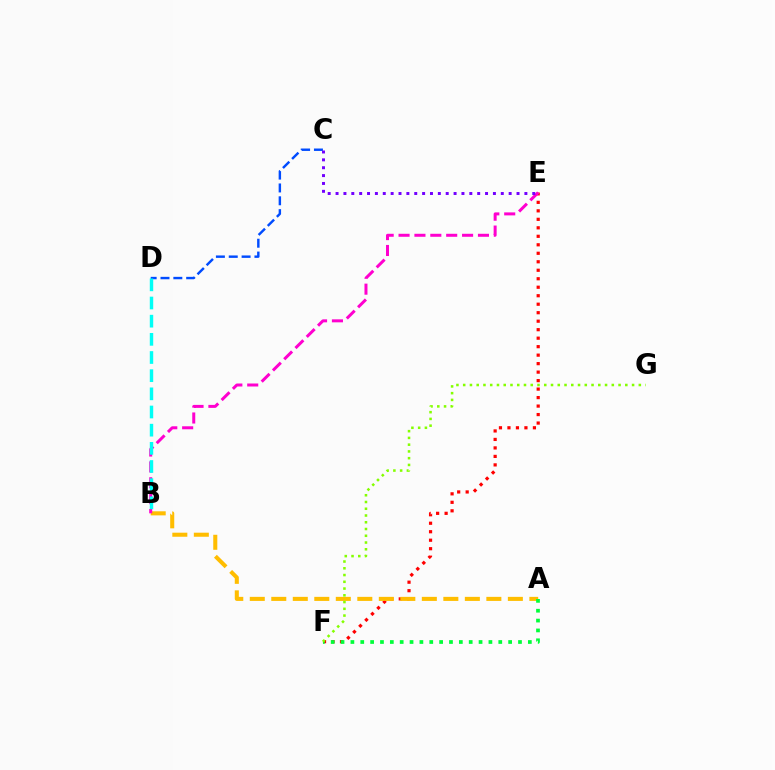{('C', 'D'): [{'color': '#004bff', 'line_style': 'dashed', 'thickness': 1.75}], ('E', 'F'): [{'color': '#ff0000', 'line_style': 'dotted', 'thickness': 2.31}], ('A', 'B'): [{'color': '#ffbd00', 'line_style': 'dashed', 'thickness': 2.92}], ('B', 'E'): [{'color': '#ff00cf', 'line_style': 'dashed', 'thickness': 2.16}], ('B', 'D'): [{'color': '#00fff6', 'line_style': 'dashed', 'thickness': 2.47}], ('A', 'F'): [{'color': '#00ff39', 'line_style': 'dotted', 'thickness': 2.68}], ('F', 'G'): [{'color': '#84ff00', 'line_style': 'dotted', 'thickness': 1.84}], ('C', 'E'): [{'color': '#7200ff', 'line_style': 'dotted', 'thickness': 2.14}]}